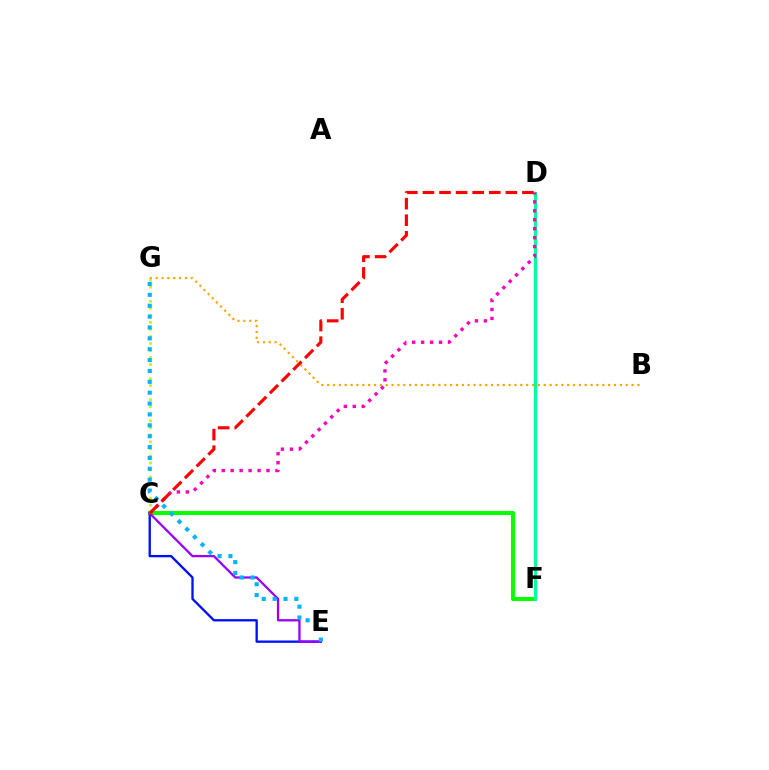{('C', 'F'): [{'color': '#08ff00', 'line_style': 'solid', 'thickness': 2.93}], ('C', 'E'): [{'color': '#0010ff', 'line_style': 'solid', 'thickness': 1.68}, {'color': '#9b00ff', 'line_style': 'solid', 'thickness': 1.66}], ('D', 'F'): [{'color': '#00ff9d', 'line_style': 'solid', 'thickness': 2.3}], ('C', 'D'): [{'color': '#ff00bd', 'line_style': 'dotted', 'thickness': 2.43}, {'color': '#ff0000', 'line_style': 'dashed', 'thickness': 2.25}], ('C', 'G'): [{'color': '#b3ff00', 'line_style': 'dotted', 'thickness': 1.91}], ('B', 'G'): [{'color': '#ffa500', 'line_style': 'dotted', 'thickness': 1.59}], ('E', 'G'): [{'color': '#00b5ff', 'line_style': 'dotted', 'thickness': 2.95}]}